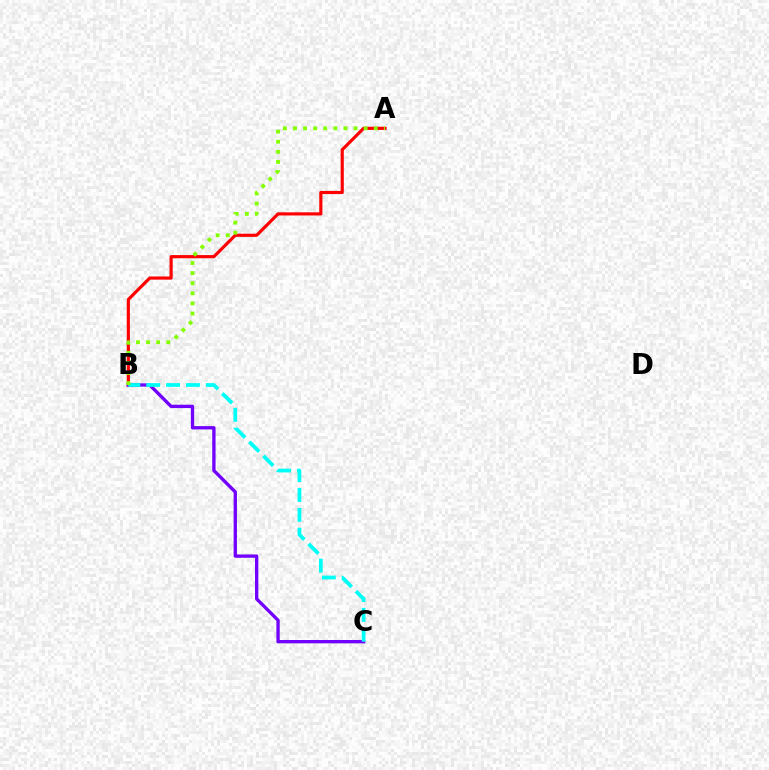{('A', 'B'): [{'color': '#ff0000', 'line_style': 'solid', 'thickness': 2.28}, {'color': '#84ff00', 'line_style': 'dotted', 'thickness': 2.74}], ('B', 'C'): [{'color': '#7200ff', 'line_style': 'solid', 'thickness': 2.4}, {'color': '#00fff6', 'line_style': 'dashed', 'thickness': 2.7}]}